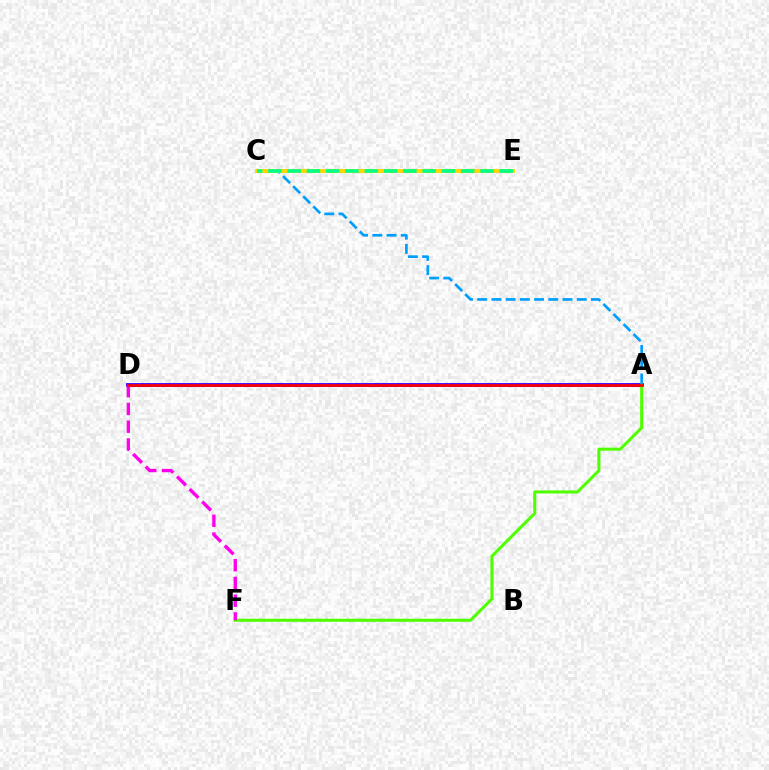{('A', 'D'): [{'color': '#3700ff', 'line_style': 'solid', 'thickness': 2.75}, {'color': '#ff0000', 'line_style': 'solid', 'thickness': 1.95}], ('A', 'F'): [{'color': '#4fff00', 'line_style': 'solid', 'thickness': 2.19}], ('D', 'F'): [{'color': '#ff00ed', 'line_style': 'dashed', 'thickness': 2.41}], ('A', 'C'): [{'color': '#009eff', 'line_style': 'dashed', 'thickness': 1.93}], ('C', 'E'): [{'color': '#ffd500', 'line_style': 'solid', 'thickness': 2.83}, {'color': '#00ff86', 'line_style': 'dashed', 'thickness': 2.62}]}